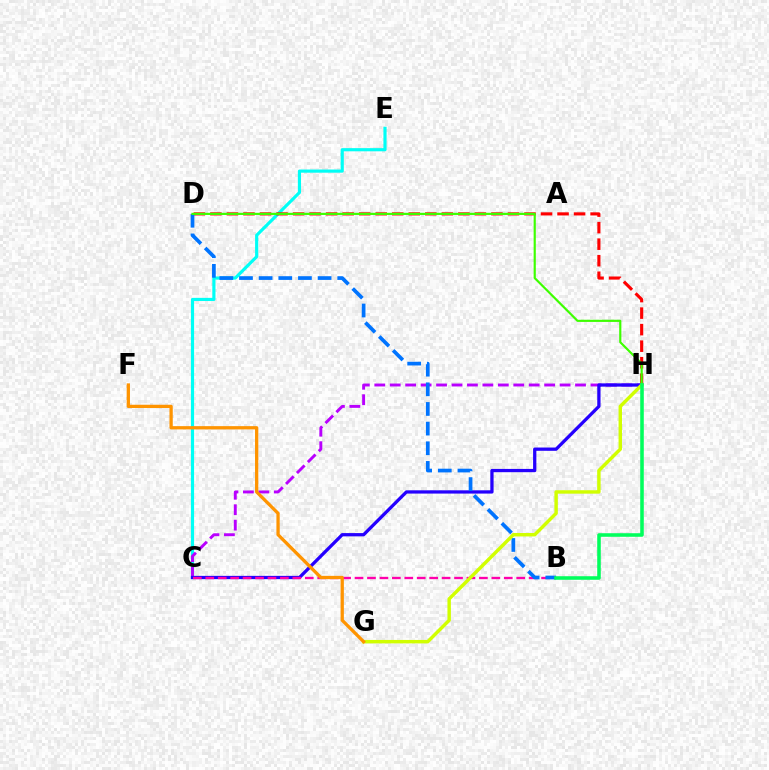{('C', 'E'): [{'color': '#00fff6', 'line_style': 'solid', 'thickness': 2.28}], ('D', 'H'): [{'color': '#ff0000', 'line_style': 'dashed', 'thickness': 2.25}, {'color': '#3dff00', 'line_style': 'solid', 'thickness': 1.56}], ('C', 'H'): [{'color': '#b900ff', 'line_style': 'dashed', 'thickness': 2.1}, {'color': '#2500ff', 'line_style': 'solid', 'thickness': 2.36}], ('B', 'C'): [{'color': '#ff00ac', 'line_style': 'dashed', 'thickness': 1.69}], ('B', 'D'): [{'color': '#0074ff', 'line_style': 'dashed', 'thickness': 2.67}], ('G', 'H'): [{'color': '#d1ff00', 'line_style': 'solid', 'thickness': 2.48}], ('F', 'G'): [{'color': '#ff9400', 'line_style': 'solid', 'thickness': 2.36}], ('B', 'H'): [{'color': '#00ff5c', 'line_style': 'solid', 'thickness': 2.56}]}